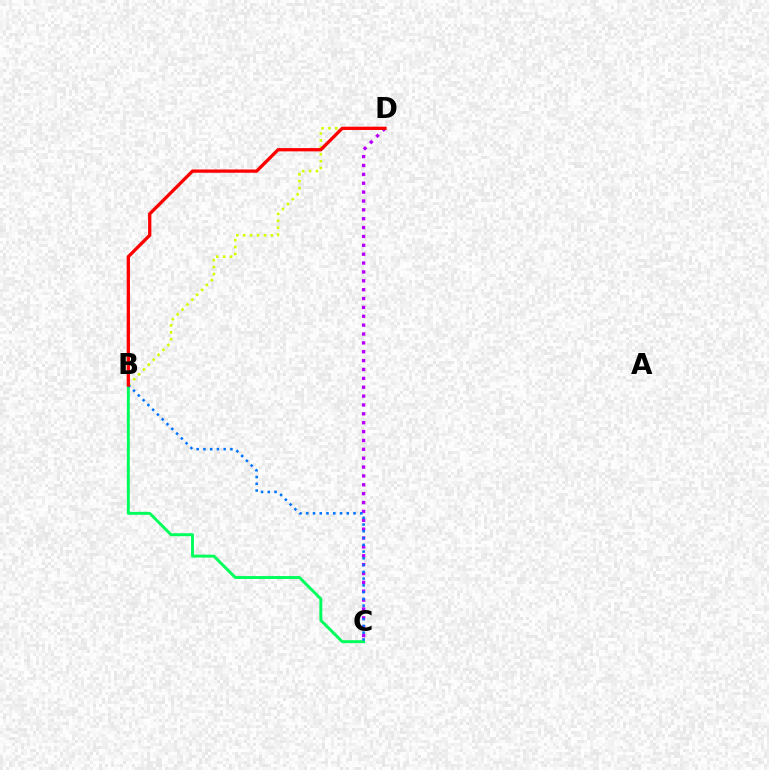{('B', 'C'): [{'color': '#00ff5c', 'line_style': 'solid', 'thickness': 2.11}, {'color': '#0074ff', 'line_style': 'dotted', 'thickness': 1.84}], ('C', 'D'): [{'color': '#b900ff', 'line_style': 'dotted', 'thickness': 2.41}], ('B', 'D'): [{'color': '#d1ff00', 'line_style': 'dotted', 'thickness': 1.88}, {'color': '#ff0000', 'line_style': 'solid', 'thickness': 2.36}]}